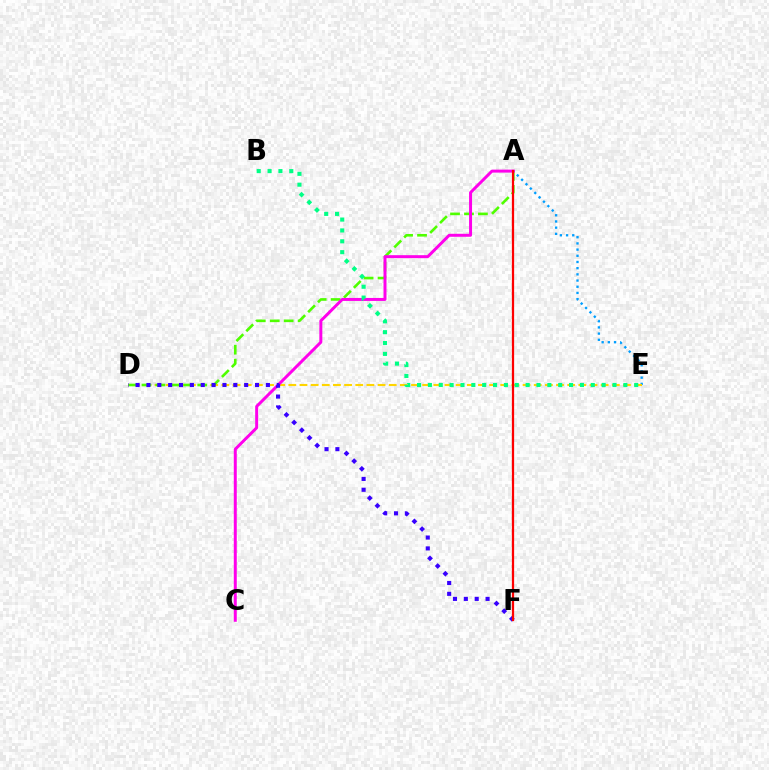{('A', 'E'): [{'color': '#009eff', 'line_style': 'dotted', 'thickness': 1.68}], ('D', 'E'): [{'color': '#ffd500', 'line_style': 'dashed', 'thickness': 1.52}], ('A', 'D'): [{'color': '#4fff00', 'line_style': 'dashed', 'thickness': 1.89}], ('A', 'C'): [{'color': '#ff00ed', 'line_style': 'solid', 'thickness': 2.15}], ('B', 'E'): [{'color': '#00ff86', 'line_style': 'dotted', 'thickness': 2.95}], ('D', 'F'): [{'color': '#3700ff', 'line_style': 'dotted', 'thickness': 2.95}], ('A', 'F'): [{'color': '#ff0000', 'line_style': 'solid', 'thickness': 1.62}]}